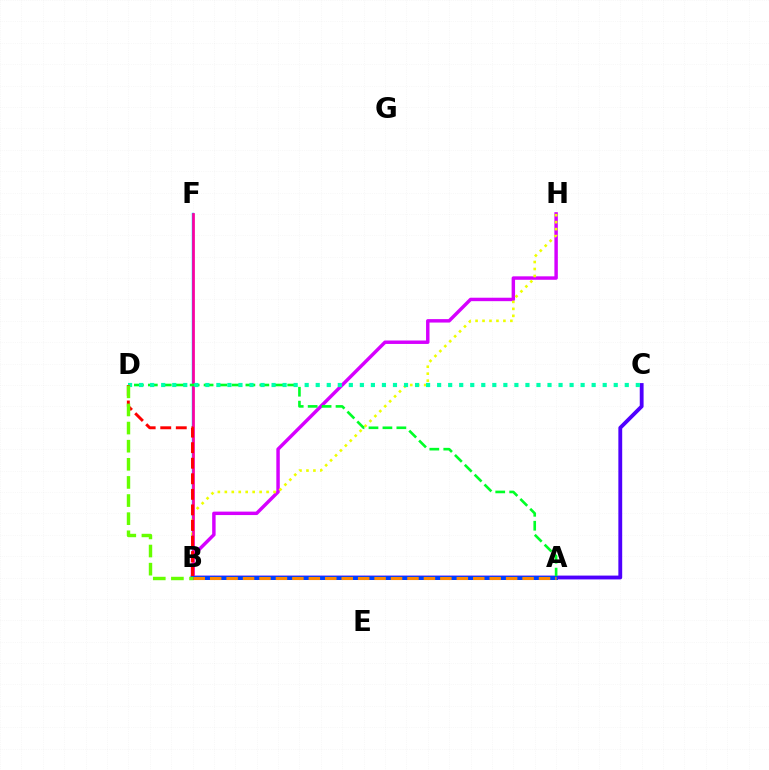{('B', 'F'): [{'color': '#00c7ff', 'line_style': 'solid', 'thickness': 1.76}, {'color': '#ff00a0', 'line_style': 'solid', 'thickness': 1.95}], ('B', 'H'): [{'color': '#d600ff', 'line_style': 'solid', 'thickness': 2.48}, {'color': '#eeff00', 'line_style': 'dotted', 'thickness': 1.89}], ('B', 'C'): [{'color': '#4f00ff', 'line_style': 'solid', 'thickness': 2.76}], ('A', 'D'): [{'color': '#00ff27', 'line_style': 'dashed', 'thickness': 1.89}], ('C', 'D'): [{'color': '#00ffaf', 'line_style': 'dotted', 'thickness': 3.0}], ('B', 'D'): [{'color': '#ff0000', 'line_style': 'dashed', 'thickness': 2.11}, {'color': '#66ff00', 'line_style': 'dashed', 'thickness': 2.46}], ('A', 'B'): [{'color': '#003fff', 'line_style': 'solid', 'thickness': 2.86}, {'color': '#ff8800', 'line_style': 'dashed', 'thickness': 2.23}]}